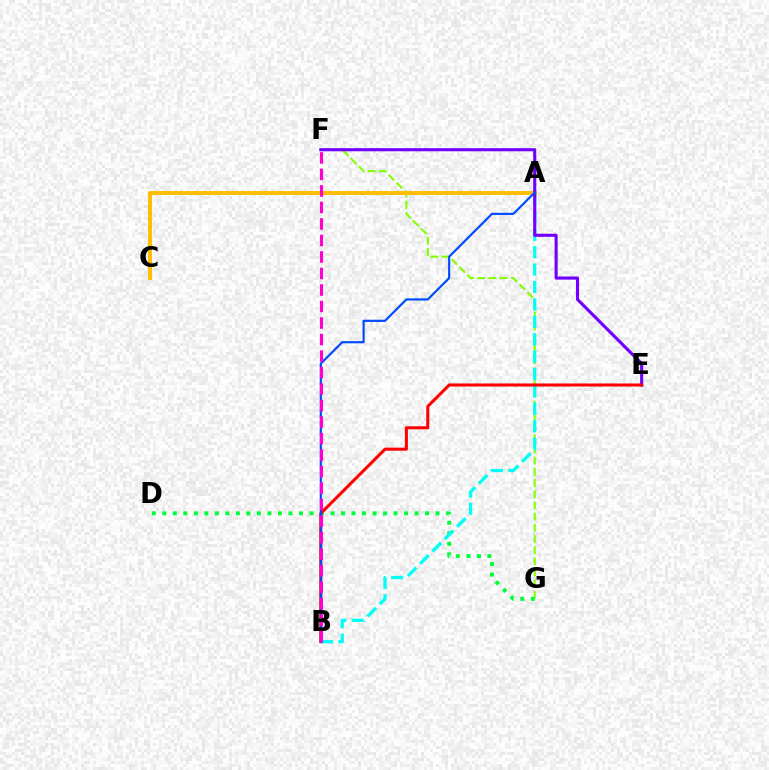{('F', 'G'): [{'color': '#84ff00', 'line_style': 'dashed', 'thickness': 1.52}], ('D', 'G'): [{'color': '#00ff39', 'line_style': 'dotted', 'thickness': 2.86}], ('A', 'B'): [{'color': '#00fff6', 'line_style': 'dashed', 'thickness': 2.36}, {'color': '#004bff', 'line_style': 'solid', 'thickness': 1.57}], ('A', 'C'): [{'color': '#ffbd00', 'line_style': 'solid', 'thickness': 2.81}], ('E', 'F'): [{'color': '#7200ff', 'line_style': 'solid', 'thickness': 2.24}], ('B', 'E'): [{'color': '#ff0000', 'line_style': 'solid', 'thickness': 2.19}], ('B', 'F'): [{'color': '#ff00cf', 'line_style': 'dashed', 'thickness': 2.24}]}